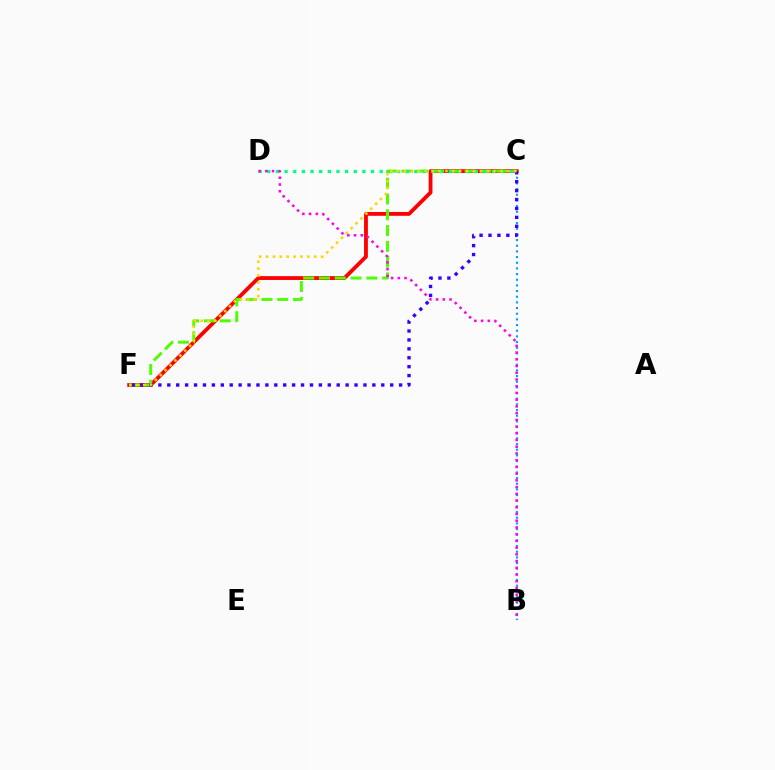{('C', 'F'): [{'color': '#ff0000', 'line_style': 'solid', 'thickness': 2.75}, {'color': '#4fff00', 'line_style': 'dashed', 'thickness': 2.14}, {'color': '#3700ff', 'line_style': 'dotted', 'thickness': 2.42}, {'color': '#ffd500', 'line_style': 'dotted', 'thickness': 1.87}], ('B', 'C'): [{'color': '#009eff', 'line_style': 'dotted', 'thickness': 1.54}], ('C', 'D'): [{'color': '#00ff86', 'line_style': 'dotted', 'thickness': 2.35}], ('B', 'D'): [{'color': '#ff00ed', 'line_style': 'dotted', 'thickness': 1.83}]}